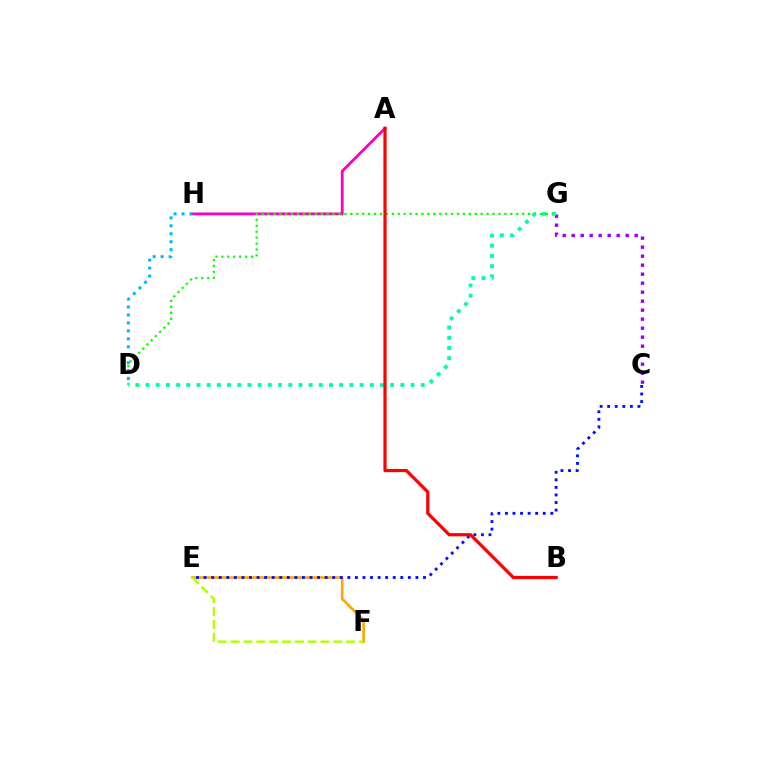{('A', 'H'): [{'color': '#ff00bd', 'line_style': 'solid', 'thickness': 2.02}], ('E', 'F'): [{'color': '#ffa500', 'line_style': 'solid', 'thickness': 1.88}, {'color': '#b3ff00', 'line_style': 'dashed', 'thickness': 1.74}], ('C', 'G'): [{'color': '#9b00ff', 'line_style': 'dotted', 'thickness': 2.44}], ('C', 'E'): [{'color': '#0010ff', 'line_style': 'dotted', 'thickness': 2.06}], ('D', 'G'): [{'color': '#08ff00', 'line_style': 'dotted', 'thickness': 1.61}, {'color': '#00ff9d', 'line_style': 'dotted', 'thickness': 2.77}], ('D', 'H'): [{'color': '#00b5ff', 'line_style': 'dotted', 'thickness': 2.16}], ('A', 'B'): [{'color': '#ff0000', 'line_style': 'solid', 'thickness': 2.3}]}